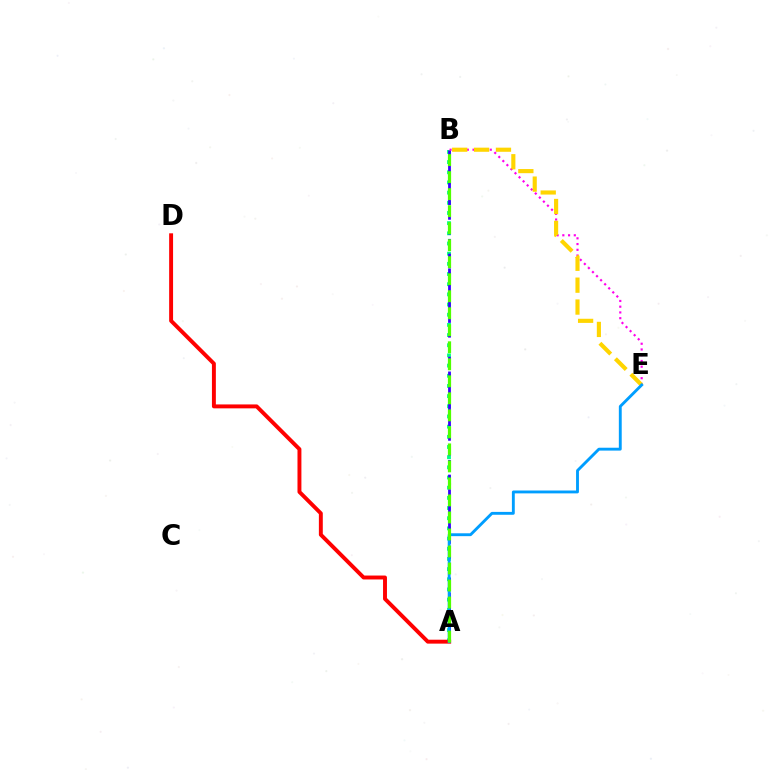{('A', 'B'): [{'color': '#00ff86', 'line_style': 'dotted', 'thickness': 2.76}, {'color': '#3700ff', 'line_style': 'dashed', 'thickness': 2.0}, {'color': '#4fff00', 'line_style': 'dashed', 'thickness': 2.31}], ('B', 'E'): [{'color': '#ff00ed', 'line_style': 'dotted', 'thickness': 1.56}, {'color': '#ffd500', 'line_style': 'dashed', 'thickness': 2.97}], ('A', 'D'): [{'color': '#ff0000', 'line_style': 'solid', 'thickness': 2.82}], ('A', 'E'): [{'color': '#009eff', 'line_style': 'solid', 'thickness': 2.07}]}